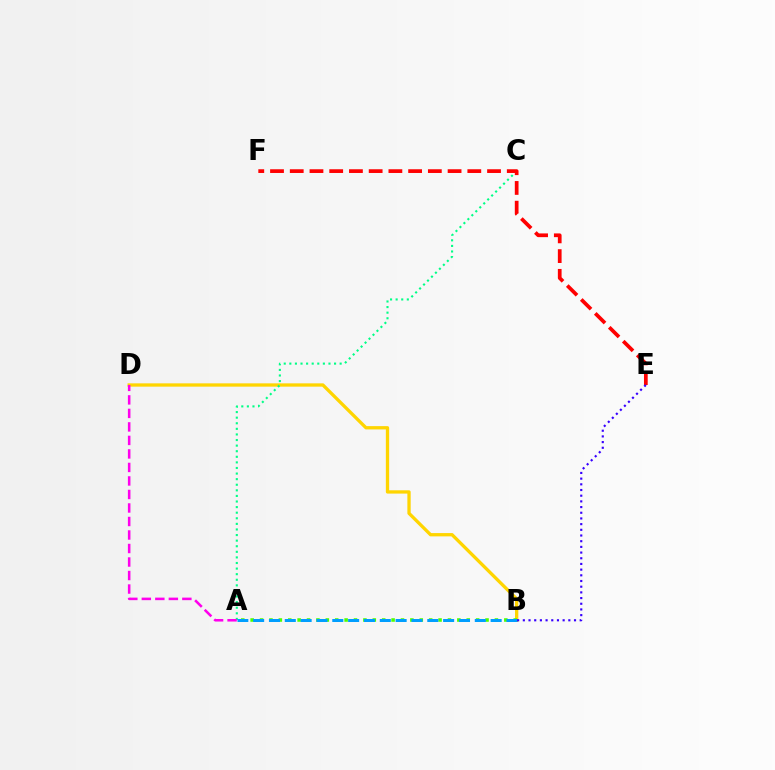{('B', 'D'): [{'color': '#ffd500', 'line_style': 'solid', 'thickness': 2.38}], ('A', 'C'): [{'color': '#00ff86', 'line_style': 'dotted', 'thickness': 1.52}], ('A', 'B'): [{'color': '#4fff00', 'line_style': 'dotted', 'thickness': 2.55}, {'color': '#009eff', 'line_style': 'dashed', 'thickness': 2.15}], ('E', 'F'): [{'color': '#ff0000', 'line_style': 'dashed', 'thickness': 2.68}], ('B', 'E'): [{'color': '#3700ff', 'line_style': 'dotted', 'thickness': 1.55}], ('A', 'D'): [{'color': '#ff00ed', 'line_style': 'dashed', 'thickness': 1.84}]}